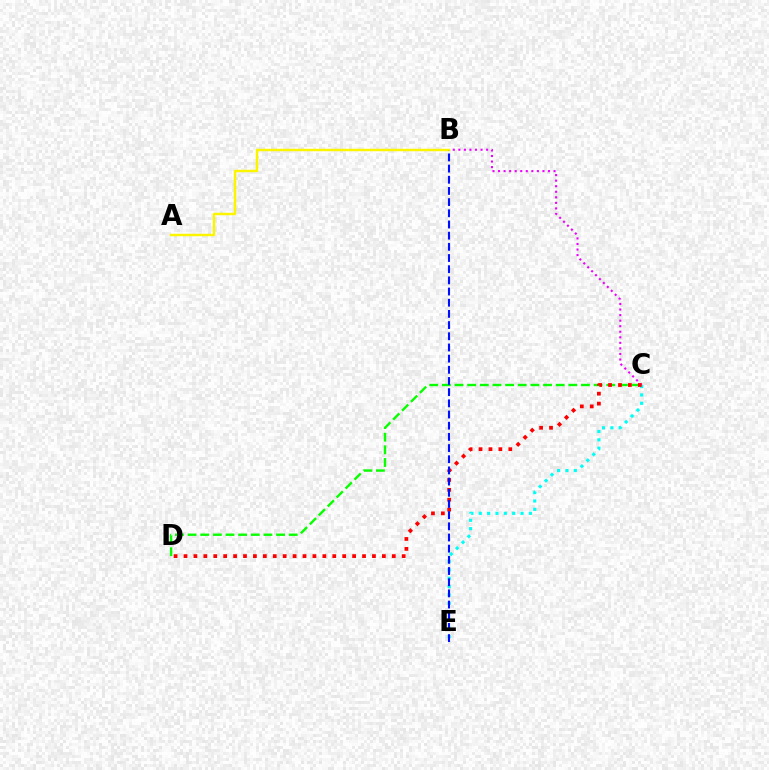{('B', 'C'): [{'color': '#ee00ff', 'line_style': 'dotted', 'thickness': 1.51}], ('A', 'B'): [{'color': '#fcf500', 'line_style': 'solid', 'thickness': 1.77}], ('C', 'D'): [{'color': '#08ff00', 'line_style': 'dashed', 'thickness': 1.72}, {'color': '#ff0000', 'line_style': 'dotted', 'thickness': 2.7}], ('C', 'E'): [{'color': '#00fff6', 'line_style': 'dotted', 'thickness': 2.27}], ('B', 'E'): [{'color': '#0010ff', 'line_style': 'dashed', 'thickness': 1.52}]}